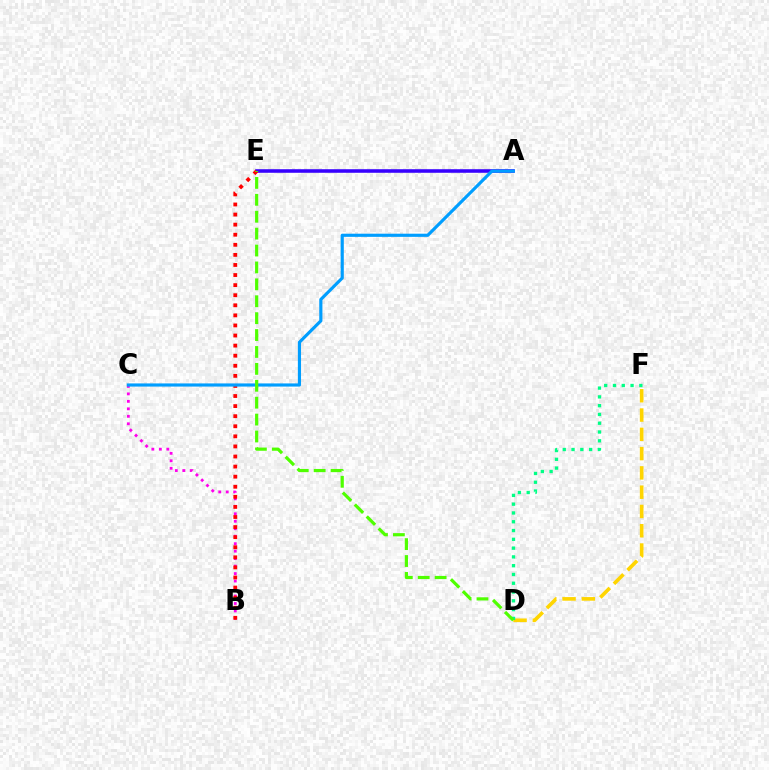{('D', 'F'): [{'color': '#ffd500', 'line_style': 'dashed', 'thickness': 2.62}, {'color': '#00ff86', 'line_style': 'dotted', 'thickness': 2.39}], ('A', 'E'): [{'color': '#3700ff', 'line_style': 'solid', 'thickness': 2.57}], ('B', 'C'): [{'color': '#ff00ed', 'line_style': 'dotted', 'thickness': 2.03}], ('B', 'E'): [{'color': '#ff0000', 'line_style': 'dotted', 'thickness': 2.74}], ('A', 'C'): [{'color': '#009eff', 'line_style': 'solid', 'thickness': 2.27}], ('D', 'E'): [{'color': '#4fff00', 'line_style': 'dashed', 'thickness': 2.3}]}